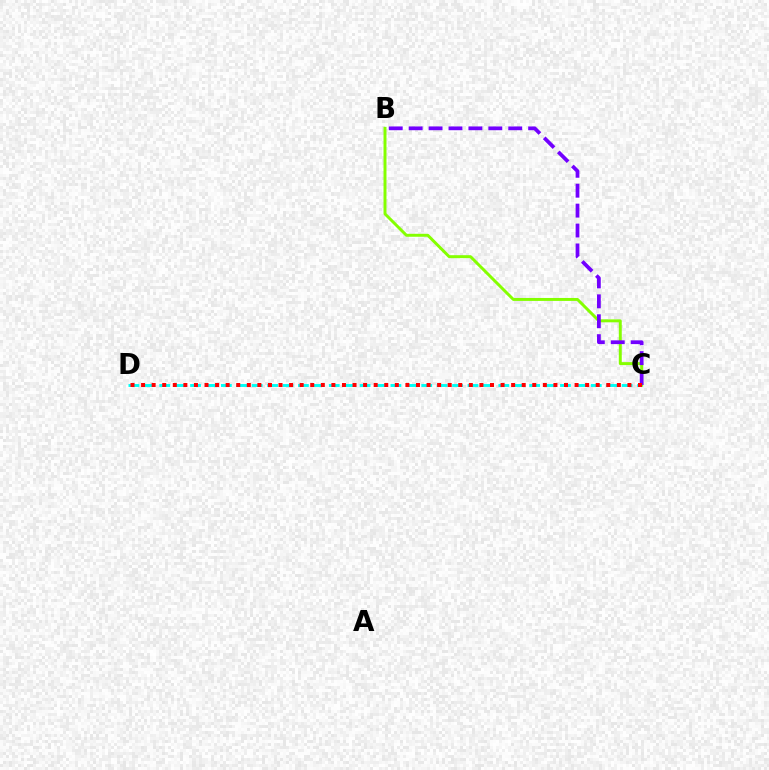{('C', 'D'): [{'color': '#00fff6', 'line_style': 'dashed', 'thickness': 2.09}, {'color': '#ff0000', 'line_style': 'dotted', 'thickness': 2.87}], ('B', 'C'): [{'color': '#84ff00', 'line_style': 'solid', 'thickness': 2.13}, {'color': '#7200ff', 'line_style': 'dashed', 'thickness': 2.71}]}